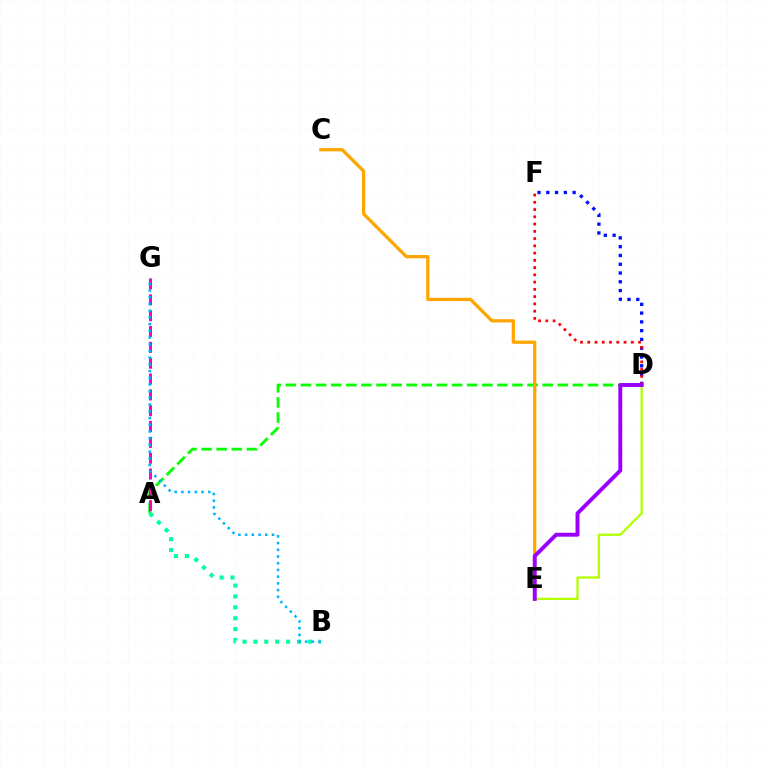{('D', 'F'): [{'color': '#0010ff', 'line_style': 'dotted', 'thickness': 2.39}, {'color': '#ff0000', 'line_style': 'dotted', 'thickness': 1.97}], ('A', 'D'): [{'color': '#08ff00', 'line_style': 'dashed', 'thickness': 2.05}], ('A', 'B'): [{'color': '#00ff9d', 'line_style': 'dotted', 'thickness': 2.96}], ('D', 'E'): [{'color': '#b3ff00', 'line_style': 'solid', 'thickness': 1.64}, {'color': '#9b00ff', 'line_style': 'solid', 'thickness': 2.83}], ('A', 'G'): [{'color': '#ff00bd', 'line_style': 'dashed', 'thickness': 2.15}], ('C', 'E'): [{'color': '#ffa500', 'line_style': 'solid', 'thickness': 2.35}], ('B', 'G'): [{'color': '#00b5ff', 'line_style': 'dotted', 'thickness': 1.82}]}